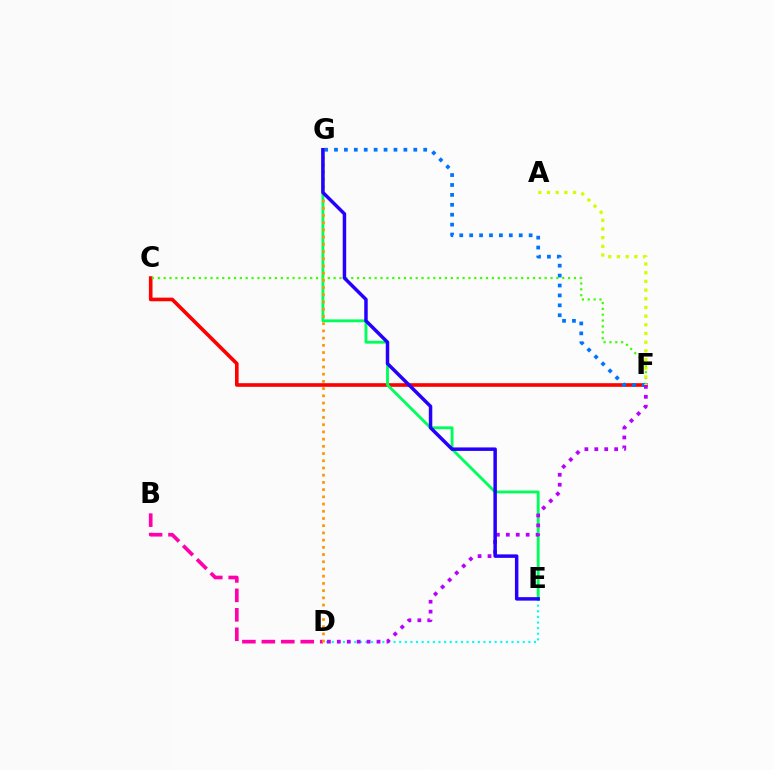{('C', 'F'): [{'color': '#ff0000', 'line_style': 'solid', 'thickness': 2.61}, {'color': '#3dff00', 'line_style': 'dotted', 'thickness': 1.59}], ('F', 'G'): [{'color': '#0074ff', 'line_style': 'dotted', 'thickness': 2.69}], ('D', 'E'): [{'color': '#00fff6', 'line_style': 'dotted', 'thickness': 1.53}], ('E', 'G'): [{'color': '#00ff5c', 'line_style': 'solid', 'thickness': 2.07}, {'color': '#2500ff', 'line_style': 'solid', 'thickness': 2.5}], ('D', 'F'): [{'color': '#b900ff', 'line_style': 'dotted', 'thickness': 2.7}], ('B', 'D'): [{'color': '#ff00ac', 'line_style': 'dashed', 'thickness': 2.64}], ('D', 'G'): [{'color': '#ff9400', 'line_style': 'dotted', 'thickness': 1.96}], ('A', 'F'): [{'color': '#d1ff00', 'line_style': 'dotted', 'thickness': 2.36}]}